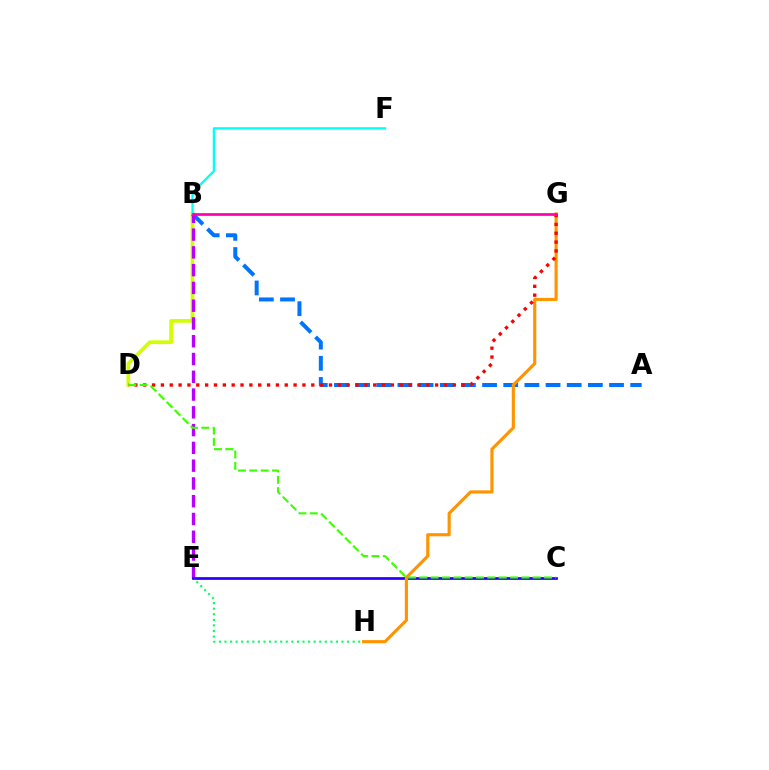{('E', 'H'): [{'color': '#00ff5c', 'line_style': 'dotted', 'thickness': 1.51}], ('B', 'D'): [{'color': '#d1ff00', 'line_style': 'solid', 'thickness': 2.66}], ('A', 'B'): [{'color': '#0074ff', 'line_style': 'dashed', 'thickness': 2.87}], ('B', 'E'): [{'color': '#b900ff', 'line_style': 'dashed', 'thickness': 2.41}], ('C', 'E'): [{'color': '#2500ff', 'line_style': 'solid', 'thickness': 1.96}], ('G', 'H'): [{'color': '#ff9400', 'line_style': 'solid', 'thickness': 2.26}], ('D', 'G'): [{'color': '#ff0000', 'line_style': 'dotted', 'thickness': 2.4}], ('C', 'D'): [{'color': '#3dff00', 'line_style': 'dashed', 'thickness': 1.54}], ('B', 'F'): [{'color': '#00fff6', 'line_style': 'solid', 'thickness': 1.62}], ('B', 'G'): [{'color': '#ff00ac', 'line_style': 'solid', 'thickness': 1.96}]}